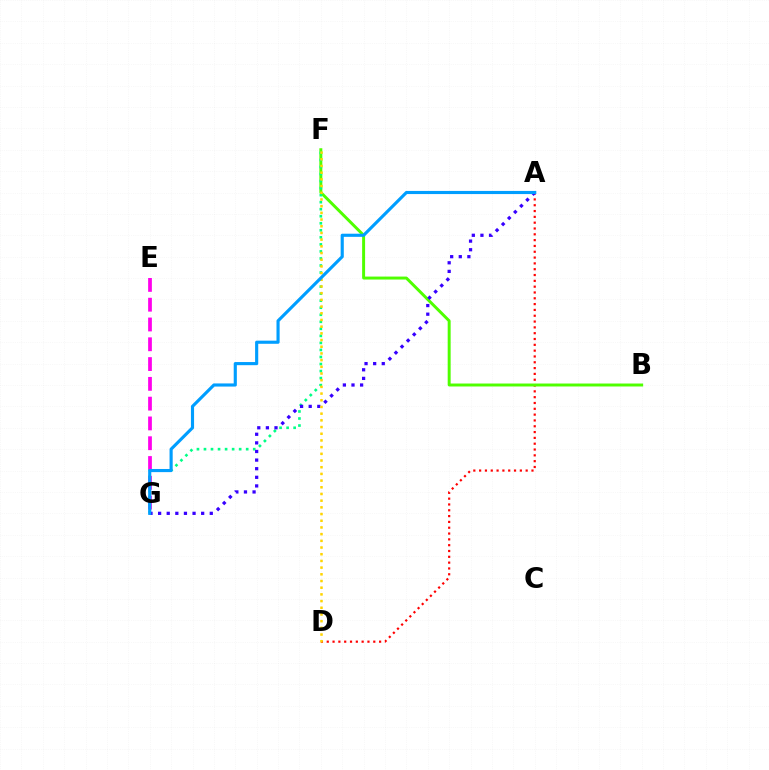{('A', 'D'): [{'color': '#ff0000', 'line_style': 'dotted', 'thickness': 1.58}], ('E', 'G'): [{'color': '#ff00ed', 'line_style': 'dashed', 'thickness': 2.69}], ('B', 'F'): [{'color': '#4fff00', 'line_style': 'solid', 'thickness': 2.13}], ('F', 'G'): [{'color': '#00ff86', 'line_style': 'dotted', 'thickness': 1.91}], ('A', 'G'): [{'color': '#3700ff', 'line_style': 'dotted', 'thickness': 2.34}, {'color': '#009eff', 'line_style': 'solid', 'thickness': 2.26}], ('D', 'F'): [{'color': '#ffd500', 'line_style': 'dotted', 'thickness': 1.82}]}